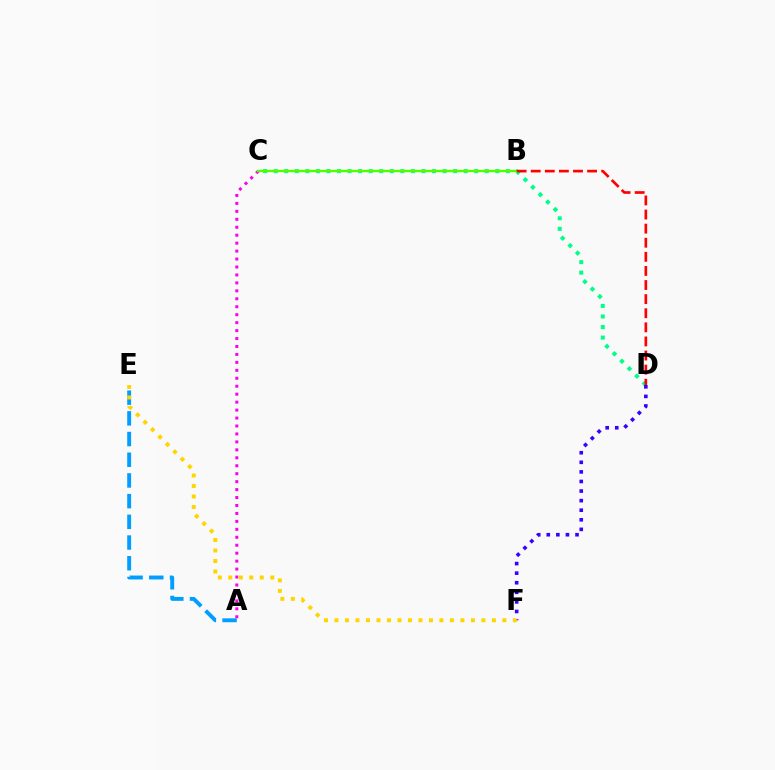{('A', 'C'): [{'color': '#ff00ed', 'line_style': 'dotted', 'thickness': 2.16}], ('C', 'D'): [{'color': '#00ff86', 'line_style': 'dotted', 'thickness': 2.87}], ('A', 'E'): [{'color': '#009eff', 'line_style': 'dashed', 'thickness': 2.81}], ('D', 'F'): [{'color': '#3700ff', 'line_style': 'dotted', 'thickness': 2.6}], ('E', 'F'): [{'color': '#ffd500', 'line_style': 'dotted', 'thickness': 2.85}], ('B', 'C'): [{'color': '#4fff00', 'line_style': 'solid', 'thickness': 1.73}], ('B', 'D'): [{'color': '#ff0000', 'line_style': 'dashed', 'thickness': 1.92}]}